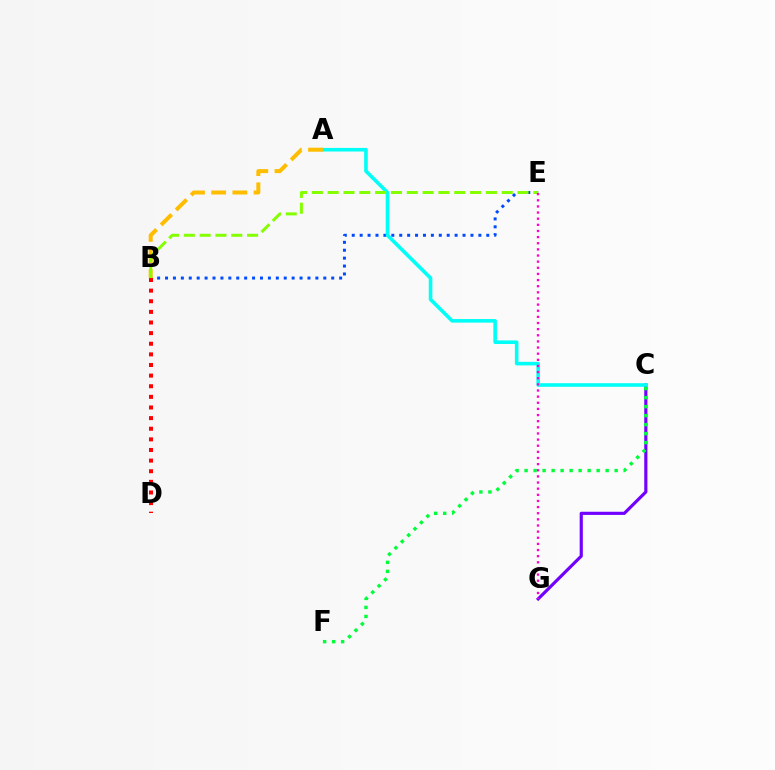{('C', 'G'): [{'color': '#7200ff', 'line_style': 'solid', 'thickness': 2.28}], ('B', 'E'): [{'color': '#004bff', 'line_style': 'dotted', 'thickness': 2.15}, {'color': '#84ff00', 'line_style': 'dashed', 'thickness': 2.15}], ('A', 'C'): [{'color': '#00fff6', 'line_style': 'solid', 'thickness': 2.59}], ('A', 'B'): [{'color': '#ffbd00', 'line_style': 'dashed', 'thickness': 2.88}], ('C', 'F'): [{'color': '#00ff39', 'line_style': 'dotted', 'thickness': 2.45}], ('B', 'D'): [{'color': '#ff0000', 'line_style': 'dotted', 'thickness': 2.89}], ('E', 'G'): [{'color': '#ff00cf', 'line_style': 'dotted', 'thickness': 1.67}]}